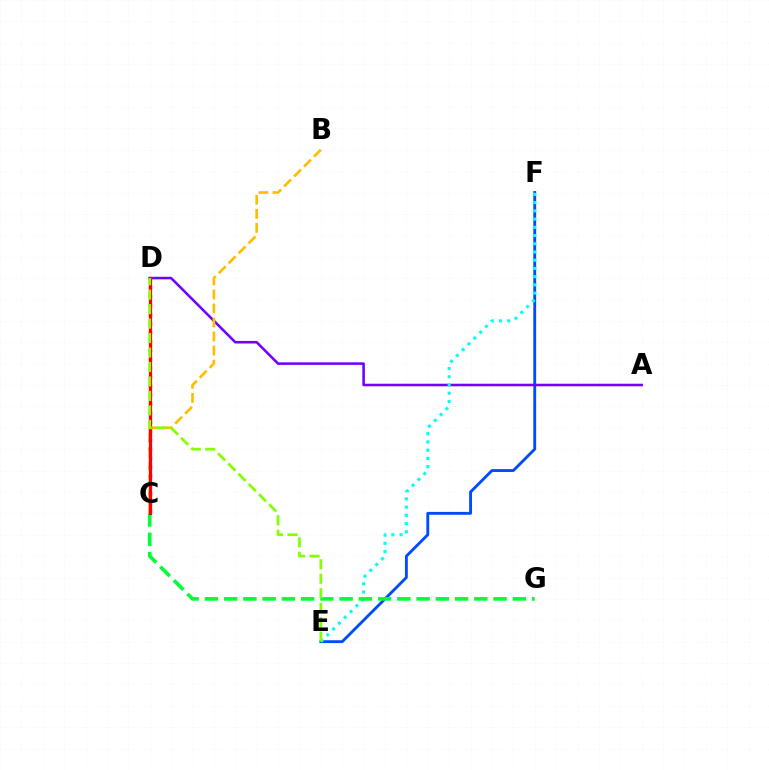{('E', 'F'): [{'color': '#004bff', 'line_style': 'solid', 'thickness': 2.06}, {'color': '#00fff6', 'line_style': 'dotted', 'thickness': 2.23}], ('A', 'D'): [{'color': '#7200ff', 'line_style': 'solid', 'thickness': 1.84}], ('B', 'C'): [{'color': '#ffbd00', 'line_style': 'dashed', 'thickness': 1.91}], ('C', 'D'): [{'color': '#ff00cf', 'line_style': 'dotted', 'thickness': 2.43}, {'color': '#ff0000', 'line_style': 'solid', 'thickness': 2.32}], ('C', 'G'): [{'color': '#00ff39', 'line_style': 'dashed', 'thickness': 2.61}], ('D', 'E'): [{'color': '#84ff00', 'line_style': 'dashed', 'thickness': 1.97}]}